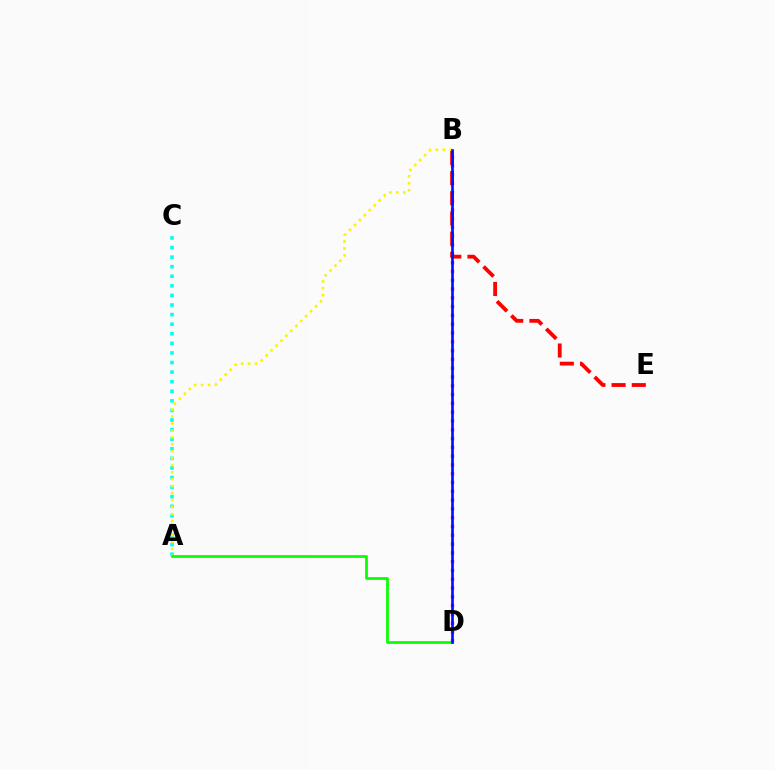{('B', 'D'): [{'color': '#ee00ff', 'line_style': 'dotted', 'thickness': 2.39}, {'color': '#0010ff', 'line_style': 'solid', 'thickness': 1.91}], ('B', 'E'): [{'color': '#ff0000', 'line_style': 'dashed', 'thickness': 2.74}], ('A', 'C'): [{'color': '#00fff6', 'line_style': 'dotted', 'thickness': 2.6}], ('A', 'B'): [{'color': '#fcf500', 'line_style': 'dotted', 'thickness': 1.89}], ('A', 'D'): [{'color': '#08ff00', 'line_style': 'solid', 'thickness': 1.97}]}